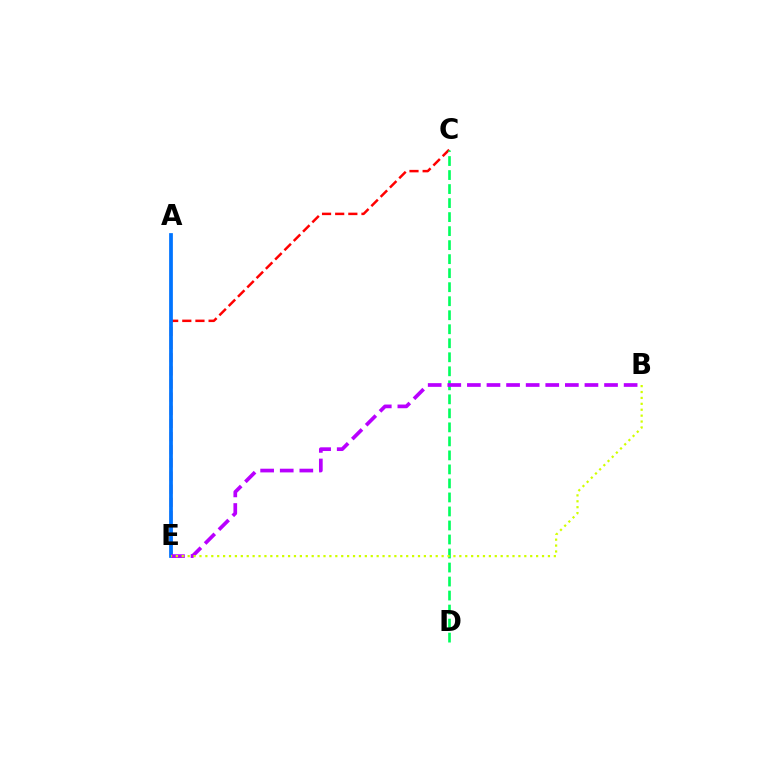{('C', 'E'): [{'color': '#ff0000', 'line_style': 'dashed', 'thickness': 1.79}], ('C', 'D'): [{'color': '#00ff5c', 'line_style': 'dashed', 'thickness': 1.9}], ('A', 'E'): [{'color': '#0074ff', 'line_style': 'solid', 'thickness': 2.69}], ('B', 'E'): [{'color': '#b900ff', 'line_style': 'dashed', 'thickness': 2.66}, {'color': '#d1ff00', 'line_style': 'dotted', 'thickness': 1.6}]}